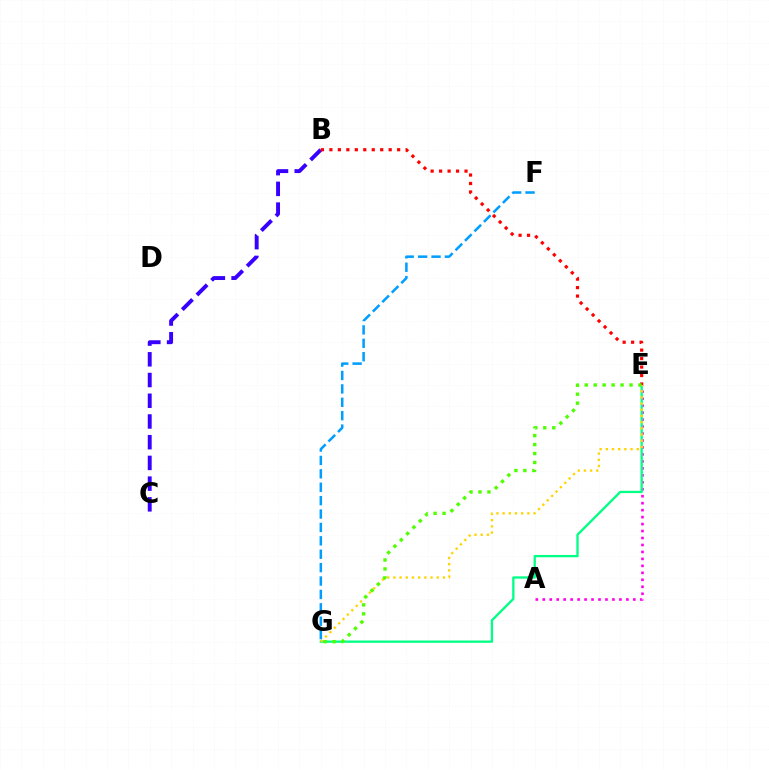{('A', 'E'): [{'color': '#ff00ed', 'line_style': 'dotted', 'thickness': 1.89}], ('E', 'G'): [{'color': '#00ff86', 'line_style': 'solid', 'thickness': 1.67}, {'color': '#ffd500', 'line_style': 'dotted', 'thickness': 1.68}, {'color': '#4fff00', 'line_style': 'dotted', 'thickness': 2.43}], ('F', 'G'): [{'color': '#009eff', 'line_style': 'dashed', 'thickness': 1.82}], ('B', 'C'): [{'color': '#3700ff', 'line_style': 'dashed', 'thickness': 2.81}], ('B', 'E'): [{'color': '#ff0000', 'line_style': 'dotted', 'thickness': 2.3}]}